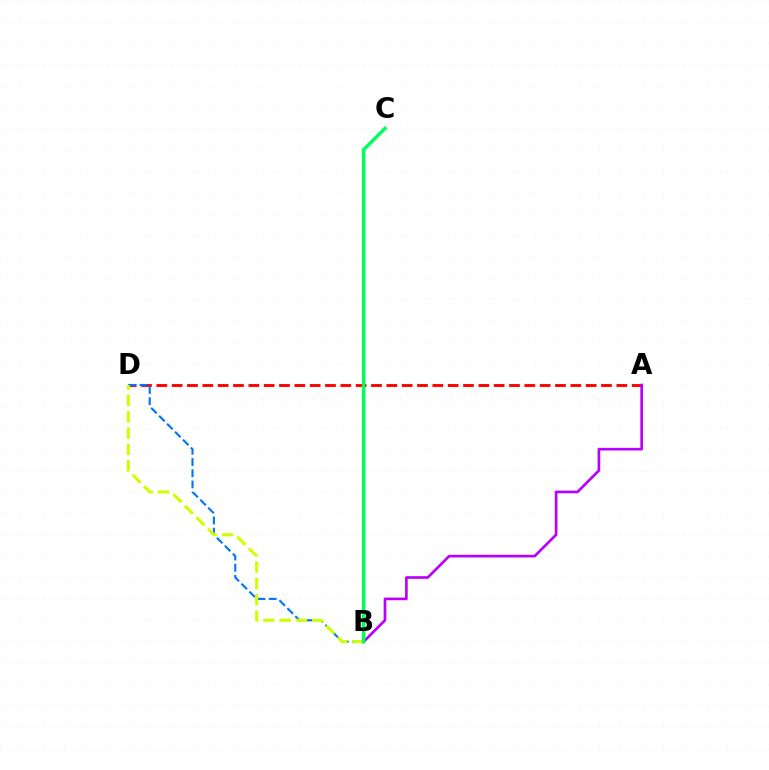{('A', 'D'): [{'color': '#ff0000', 'line_style': 'dashed', 'thickness': 2.08}], ('B', 'D'): [{'color': '#0074ff', 'line_style': 'dashed', 'thickness': 1.52}, {'color': '#d1ff00', 'line_style': 'dashed', 'thickness': 2.22}], ('A', 'B'): [{'color': '#b900ff', 'line_style': 'solid', 'thickness': 1.92}], ('B', 'C'): [{'color': '#00ff5c', 'line_style': 'solid', 'thickness': 2.5}]}